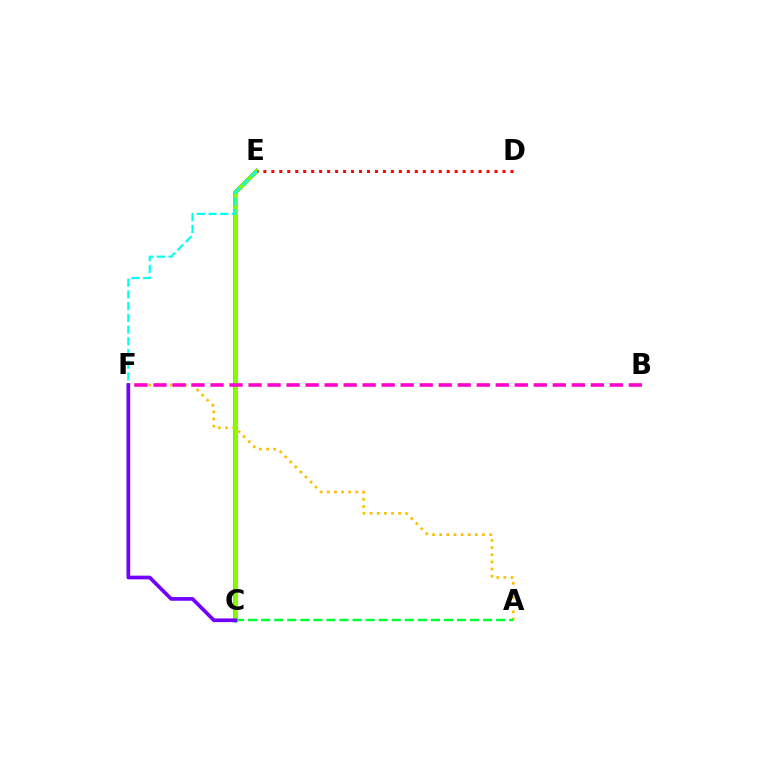{('C', 'E'): [{'color': '#004bff', 'line_style': 'solid', 'thickness': 2.98}, {'color': '#84ff00', 'line_style': 'solid', 'thickness': 2.95}], ('A', 'F'): [{'color': '#ffbd00', 'line_style': 'dotted', 'thickness': 1.94}], ('B', 'F'): [{'color': '#ff00cf', 'line_style': 'dashed', 'thickness': 2.58}], ('A', 'C'): [{'color': '#00ff39', 'line_style': 'dashed', 'thickness': 1.77}], ('E', 'F'): [{'color': '#00fff6', 'line_style': 'dashed', 'thickness': 1.59}], ('D', 'E'): [{'color': '#ff0000', 'line_style': 'dotted', 'thickness': 2.17}], ('C', 'F'): [{'color': '#7200ff', 'line_style': 'solid', 'thickness': 2.66}]}